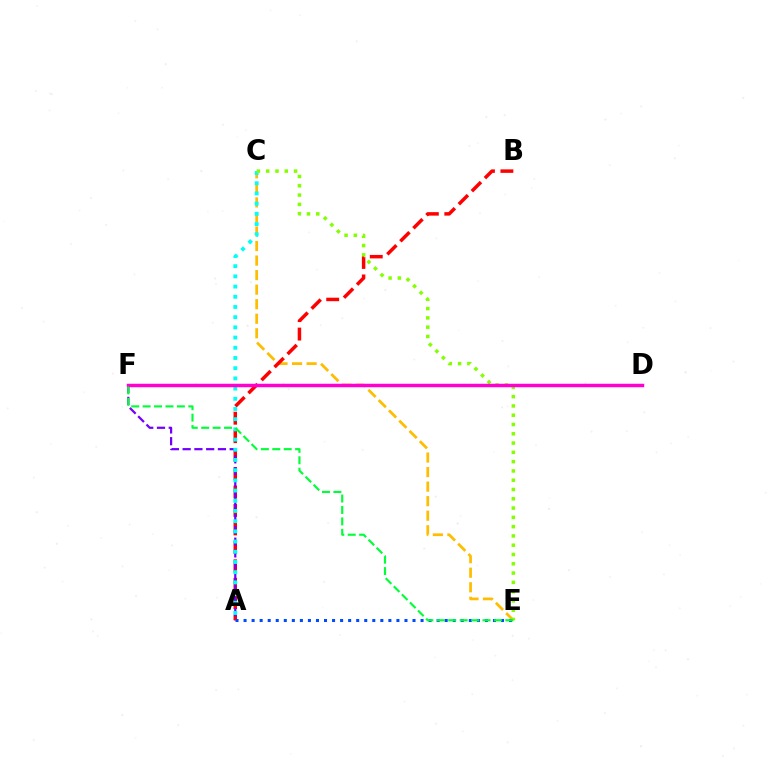{('C', 'E'): [{'color': '#ffbd00', 'line_style': 'dashed', 'thickness': 1.98}, {'color': '#84ff00', 'line_style': 'dotted', 'thickness': 2.52}], ('A', 'B'): [{'color': '#ff0000', 'line_style': 'dashed', 'thickness': 2.51}], ('A', 'E'): [{'color': '#004bff', 'line_style': 'dotted', 'thickness': 2.19}], ('A', 'F'): [{'color': '#7200ff', 'line_style': 'dashed', 'thickness': 1.6}], ('A', 'C'): [{'color': '#00fff6', 'line_style': 'dotted', 'thickness': 2.77}], ('D', 'F'): [{'color': '#ff00cf', 'line_style': 'solid', 'thickness': 2.5}], ('E', 'F'): [{'color': '#00ff39', 'line_style': 'dashed', 'thickness': 1.55}]}